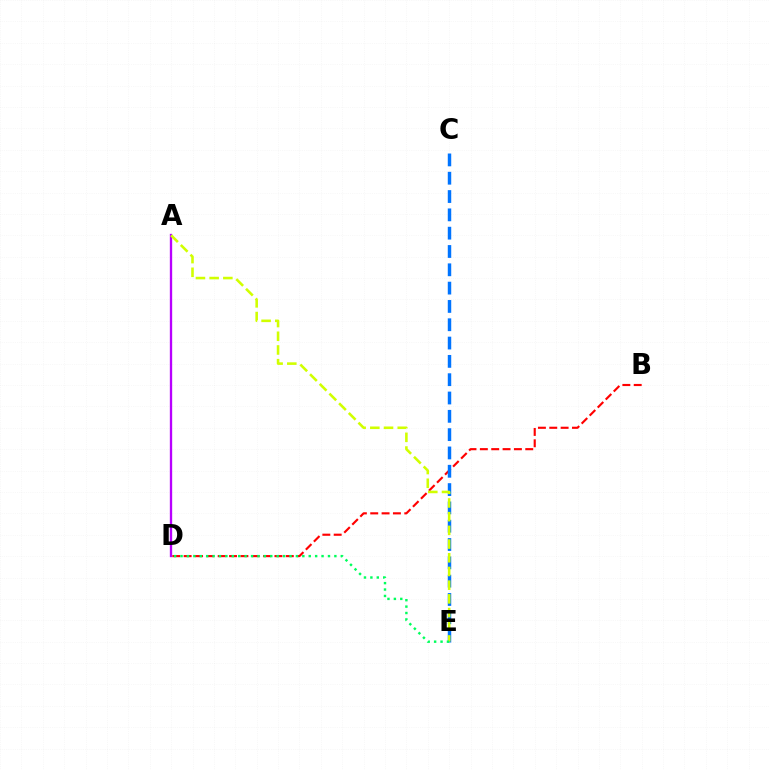{('B', 'D'): [{'color': '#ff0000', 'line_style': 'dashed', 'thickness': 1.54}], ('A', 'D'): [{'color': '#b900ff', 'line_style': 'solid', 'thickness': 1.68}], ('C', 'E'): [{'color': '#0074ff', 'line_style': 'dashed', 'thickness': 2.49}], ('A', 'E'): [{'color': '#d1ff00', 'line_style': 'dashed', 'thickness': 1.86}], ('D', 'E'): [{'color': '#00ff5c', 'line_style': 'dotted', 'thickness': 1.74}]}